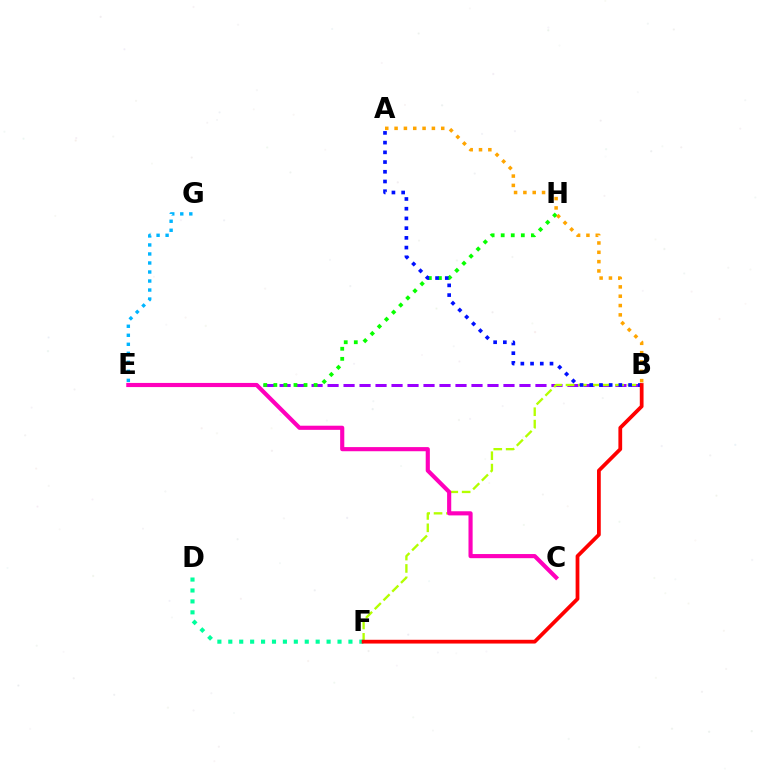{('E', 'G'): [{'color': '#00b5ff', 'line_style': 'dotted', 'thickness': 2.45}], ('B', 'E'): [{'color': '#9b00ff', 'line_style': 'dashed', 'thickness': 2.17}], ('B', 'F'): [{'color': '#b3ff00', 'line_style': 'dashed', 'thickness': 1.68}, {'color': '#ff0000', 'line_style': 'solid', 'thickness': 2.71}], ('E', 'H'): [{'color': '#08ff00', 'line_style': 'dotted', 'thickness': 2.73}], ('C', 'E'): [{'color': '#ff00bd', 'line_style': 'solid', 'thickness': 2.98}], ('D', 'F'): [{'color': '#00ff9d', 'line_style': 'dotted', 'thickness': 2.97}], ('A', 'B'): [{'color': '#ffa500', 'line_style': 'dotted', 'thickness': 2.53}, {'color': '#0010ff', 'line_style': 'dotted', 'thickness': 2.64}]}